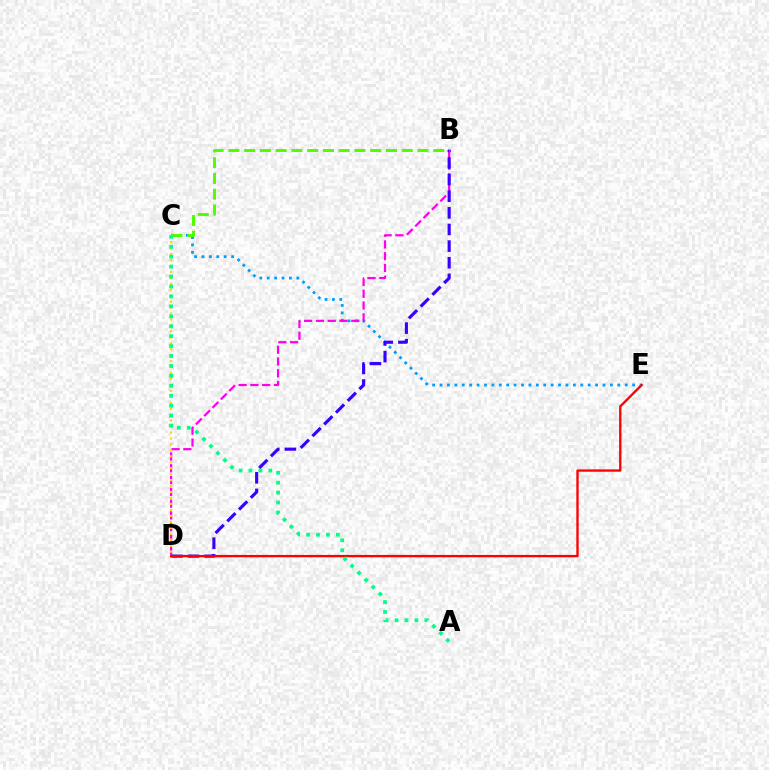{('C', 'E'): [{'color': '#009eff', 'line_style': 'dotted', 'thickness': 2.01}], ('B', 'D'): [{'color': '#ff00ed', 'line_style': 'dashed', 'thickness': 1.6}, {'color': '#3700ff', 'line_style': 'dashed', 'thickness': 2.26}], ('C', 'D'): [{'color': '#ffd500', 'line_style': 'dotted', 'thickness': 1.62}], ('D', 'E'): [{'color': '#ff0000', 'line_style': 'solid', 'thickness': 1.69}], ('B', 'C'): [{'color': '#4fff00', 'line_style': 'dashed', 'thickness': 2.14}], ('A', 'C'): [{'color': '#00ff86', 'line_style': 'dotted', 'thickness': 2.7}]}